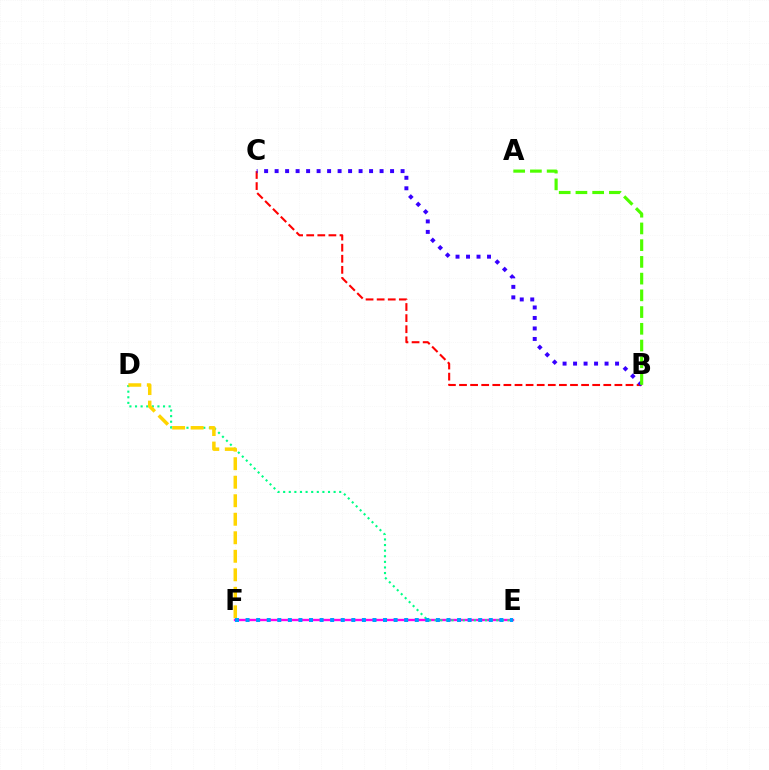{('E', 'F'): [{'color': '#ff00ed', 'line_style': 'solid', 'thickness': 1.69}, {'color': '#009eff', 'line_style': 'dotted', 'thickness': 2.87}], ('B', 'C'): [{'color': '#ff0000', 'line_style': 'dashed', 'thickness': 1.51}, {'color': '#3700ff', 'line_style': 'dotted', 'thickness': 2.85}], ('D', 'E'): [{'color': '#00ff86', 'line_style': 'dotted', 'thickness': 1.52}], ('D', 'F'): [{'color': '#ffd500', 'line_style': 'dashed', 'thickness': 2.52}], ('A', 'B'): [{'color': '#4fff00', 'line_style': 'dashed', 'thickness': 2.27}]}